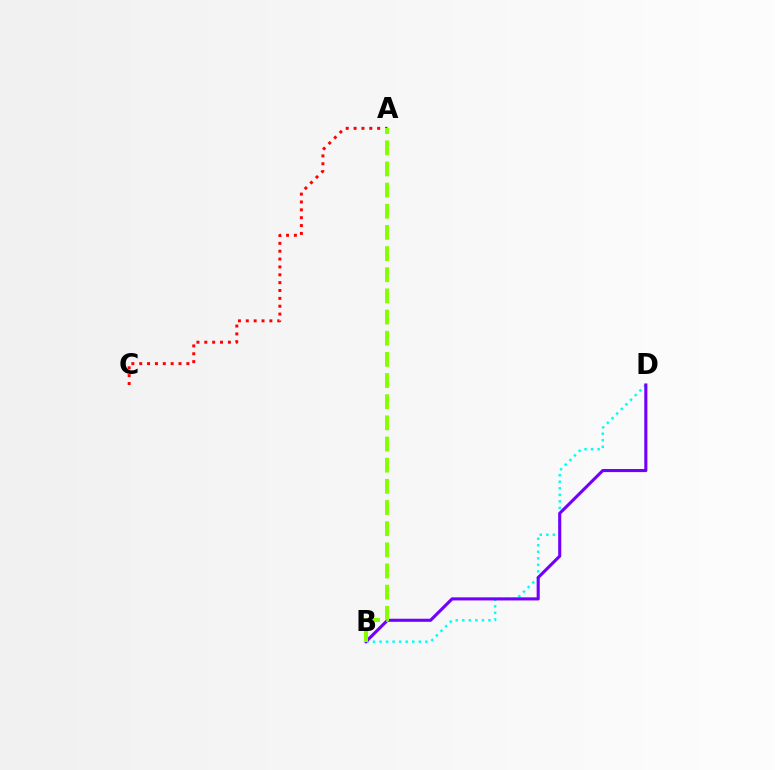{('B', 'D'): [{'color': '#00fff6', 'line_style': 'dotted', 'thickness': 1.78}, {'color': '#7200ff', 'line_style': 'solid', 'thickness': 2.23}], ('A', 'C'): [{'color': '#ff0000', 'line_style': 'dotted', 'thickness': 2.14}], ('A', 'B'): [{'color': '#84ff00', 'line_style': 'dashed', 'thickness': 2.87}]}